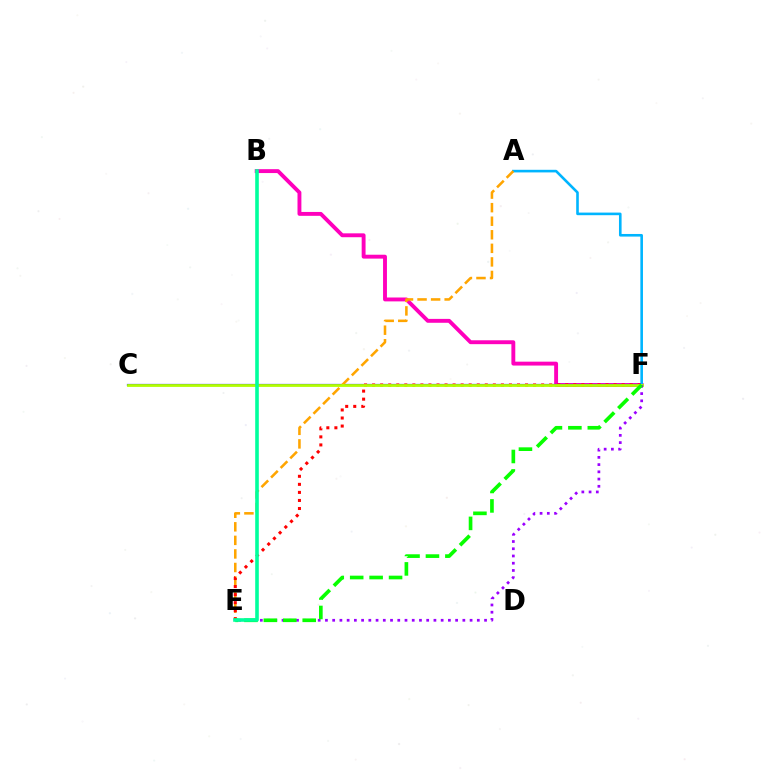{('B', 'F'): [{'color': '#ff00bd', 'line_style': 'solid', 'thickness': 2.8}], ('C', 'F'): [{'color': '#0010ff', 'line_style': 'solid', 'thickness': 1.58}, {'color': '#b3ff00', 'line_style': 'solid', 'thickness': 2.0}], ('A', 'F'): [{'color': '#00b5ff', 'line_style': 'solid', 'thickness': 1.88}], ('A', 'E'): [{'color': '#ffa500', 'line_style': 'dashed', 'thickness': 1.84}], ('E', 'F'): [{'color': '#ff0000', 'line_style': 'dotted', 'thickness': 2.19}, {'color': '#9b00ff', 'line_style': 'dotted', 'thickness': 1.96}, {'color': '#08ff00', 'line_style': 'dashed', 'thickness': 2.64}], ('B', 'E'): [{'color': '#00ff9d', 'line_style': 'solid', 'thickness': 2.59}]}